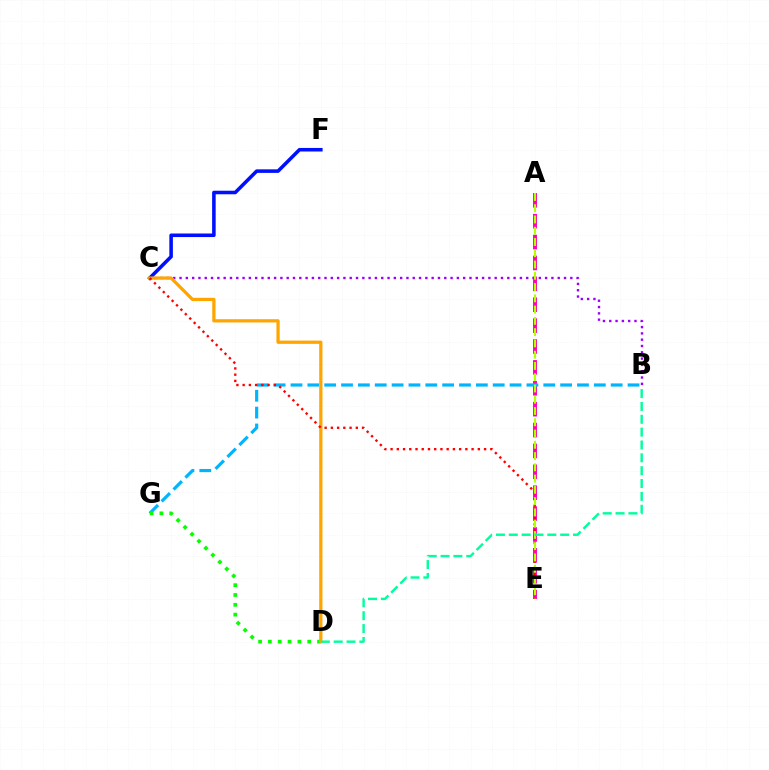{('A', 'E'): [{'color': '#ff00bd', 'line_style': 'dashed', 'thickness': 2.84}, {'color': '#b3ff00', 'line_style': 'dashed', 'thickness': 1.53}], ('B', 'C'): [{'color': '#9b00ff', 'line_style': 'dotted', 'thickness': 1.71}], ('C', 'F'): [{'color': '#0010ff', 'line_style': 'solid', 'thickness': 2.56}], ('B', 'G'): [{'color': '#00b5ff', 'line_style': 'dashed', 'thickness': 2.29}], ('D', 'G'): [{'color': '#08ff00', 'line_style': 'dotted', 'thickness': 2.67}], ('C', 'D'): [{'color': '#ffa500', 'line_style': 'solid', 'thickness': 2.34}], ('C', 'E'): [{'color': '#ff0000', 'line_style': 'dotted', 'thickness': 1.69}], ('B', 'D'): [{'color': '#00ff9d', 'line_style': 'dashed', 'thickness': 1.75}]}